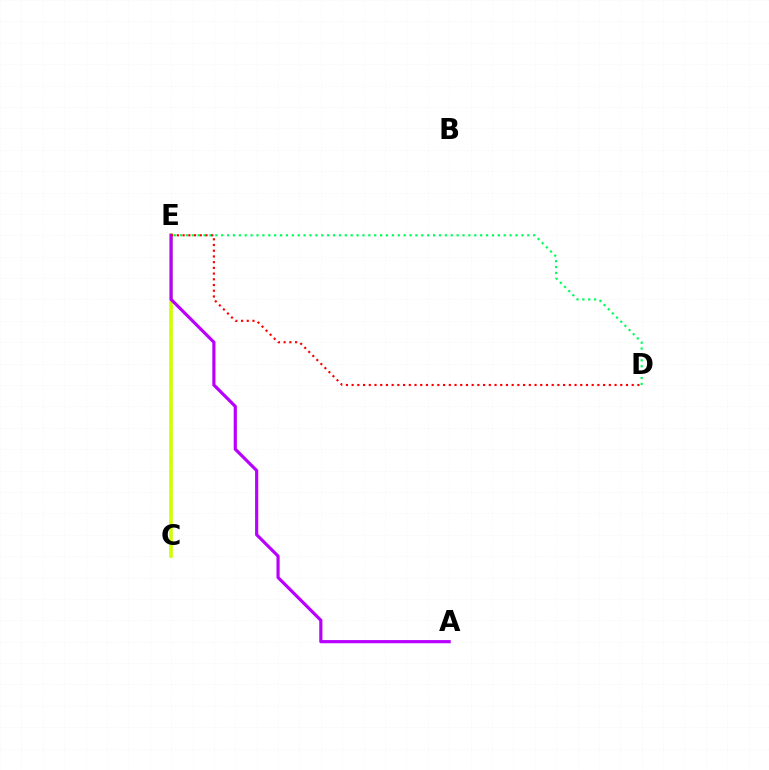{('C', 'E'): [{'color': '#0074ff', 'line_style': 'solid', 'thickness': 1.55}, {'color': '#d1ff00', 'line_style': 'solid', 'thickness': 2.54}], ('D', 'E'): [{'color': '#00ff5c', 'line_style': 'dotted', 'thickness': 1.6}, {'color': '#ff0000', 'line_style': 'dotted', 'thickness': 1.55}], ('A', 'E'): [{'color': '#b900ff', 'line_style': 'solid', 'thickness': 2.28}]}